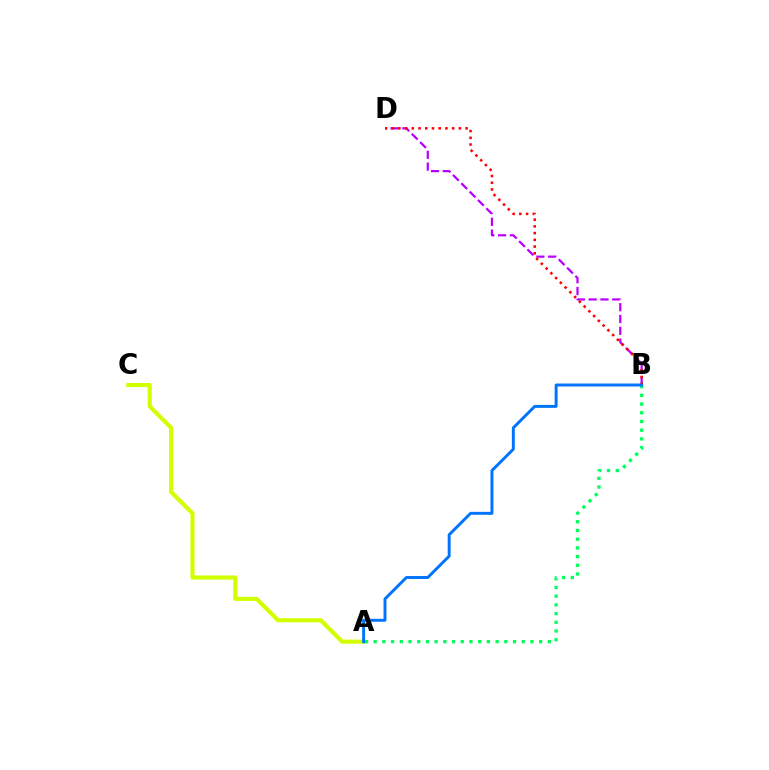{('B', 'D'): [{'color': '#b900ff', 'line_style': 'dashed', 'thickness': 1.6}, {'color': '#ff0000', 'line_style': 'dotted', 'thickness': 1.83}], ('A', 'C'): [{'color': '#d1ff00', 'line_style': 'solid', 'thickness': 2.97}], ('A', 'B'): [{'color': '#00ff5c', 'line_style': 'dotted', 'thickness': 2.37}, {'color': '#0074ff', 'line_style': 'solid', 'thickness': 2.12}]}